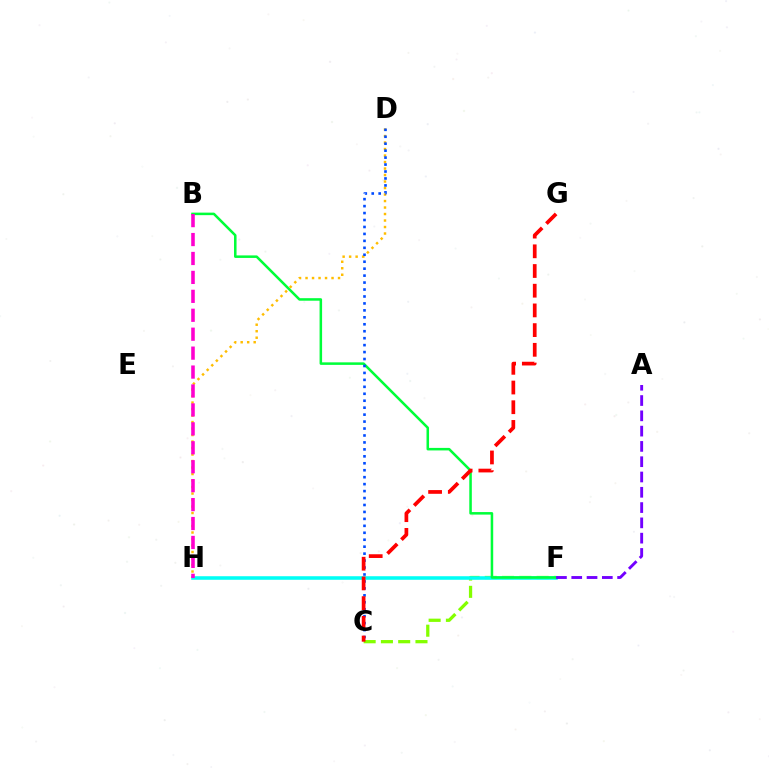{('C', 'F'): [{'color': '#84ff00', 'line_style': 'dashed', 'thickness': 2.35}], ('F', 'H'): [{'color': '#00fff6', 'line_style': 'solid', 'thickness': 2.56}], ('B', 'F'): [{'color': '#00ff39', 'line_style': 'solid', 'thickness': 1.82}], ('D', 'H'): [{'color': '#ffbd00', 'line_style': 'dotted', 'thickness': 1.77}], ('C', 'D'): [{'color': '#004bff', 'line_style': 'dotted', 'thickness': 1.89}], ('A', 'F'): [{'color': '#7200ff', 'line_style': 'dashed', 'thickness': 2.08}], ('B', 'H'): [{'color': '#ff00cf', 'line_style': 'dashed', 'thickness': 2.57}], ('C', 'G'): [{'color': '#ff0000', 'line_style': 'dashed', 'thickness': 2.68}]}